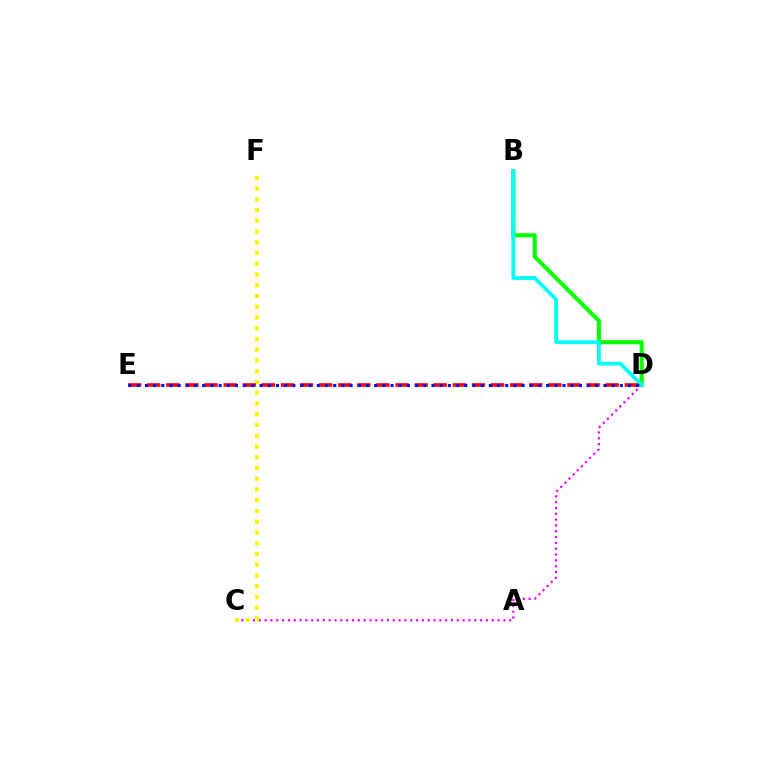{('C', 'D'): [{'color': '#ee00ff', 'line_style': 'dotted', 'thickness': 1.58}], ('B', 'D'): [{'color': '#08ff00', 'line_style': 'solid', 'thickness': 2.96}, {'color': '#00fff6', 'line_style': 'solid', 'thickness': 2.72}], ('C', 'F'): [{'color': '#fcf500', 'line_style': 'dotted', 'thickness': 2.92}], ('D', 'E'): [{'color': '#ff0000', 'line_style': 'dashed', 'thickness': 2.59}, {'color': '#0010ff', 'line_style': 'dotted', 'thickness': 2.22}]}